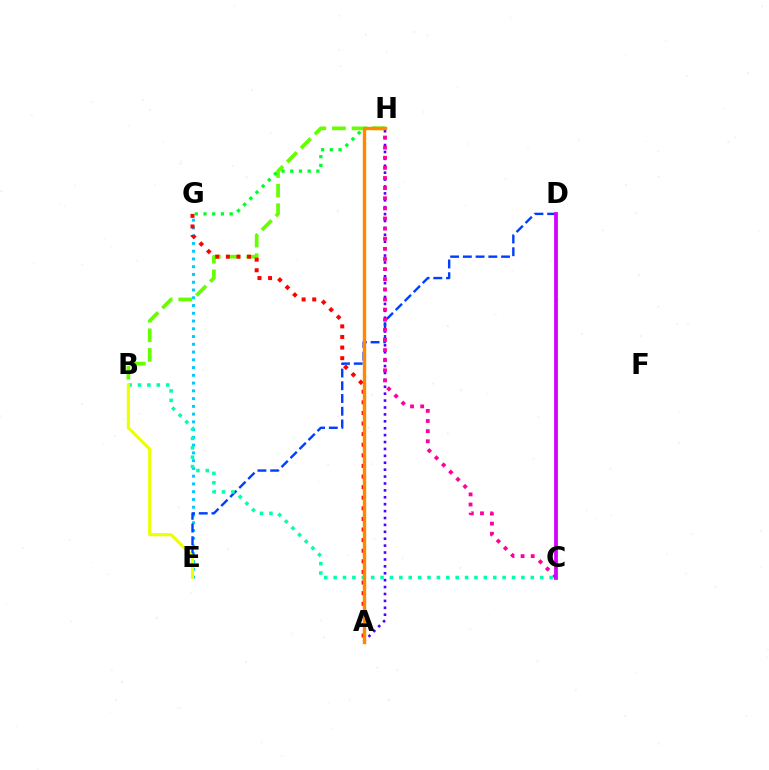{('B', 'H'): [{'color': '#66ff00', 'line_style': 'dashed', 'thickness': 2.67}], ('E', 'G'): [{'color': '#00c7ff', 'line_style': 'dotted', 'thickness': 2.11}], ('A', 'G'): [{'color': '#ff0000', 'line_style': 'dotted', 'thickness': 2.88}], ('A', 'H'): [{'color': '#4f00ff', 'line_style': 'dotted', 'thickness': 1.88}, {'color': '#ff8800', 'line_style': 'solid', 'thickness': 2.46}], ('D', 'E'): [{'color': '#003fff', 'line_style': 'dashed', 'thickness': 1.73}], ('G', 'H'): [{'color': '#00ff27', 'line_style': 'dotted', 'thickness': 2.36}], ('C', 'H'): [{'color': '#ff00a0', 'line_style': 'dotted', 'thickness': 2.75}], ('B', 'C'): [{'color': '#00ffaf', 'line_style': 'dotted', 'thickness': 2.55}], ('B', 'E'): [{'color': '#eeff00', 'line_style': 'solid', 'thickness': 2.25}], ('C', 'D'): [{'color': '#d600ff', 'line_style': 'solid', 'thickness': 2.71}]}